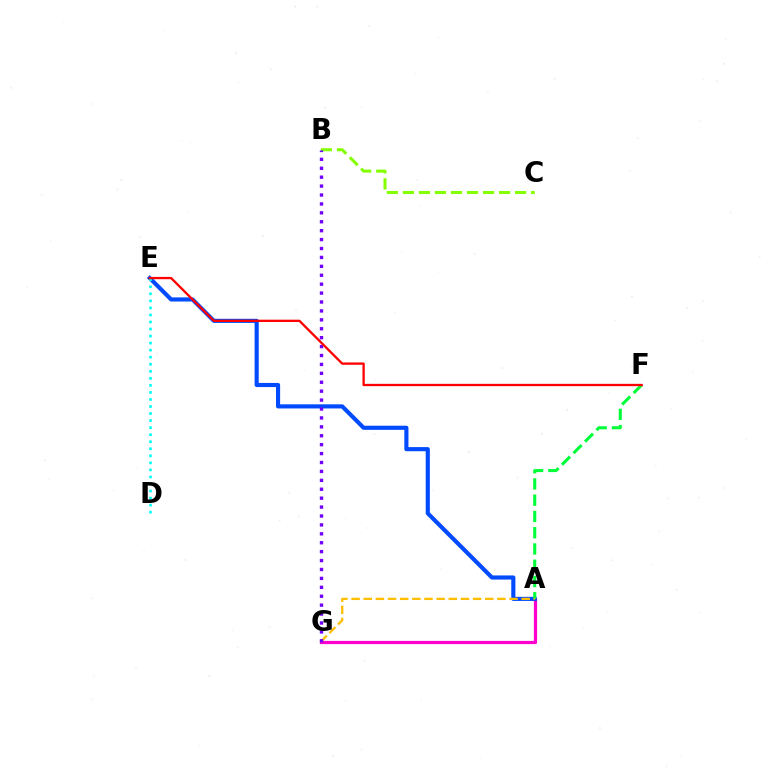{('A', 'G'): [{'color': '#ff00cf', 'line_style': 'solid', 'thickness': 2.31}, {'color': '#ffbd00', 'line_style': 'dashed', 'thickness': 1.65}], ('A', 'E'): [{'color': '#004bff', 'line_style': 'solid', 'thickness': 2.97}], ('A', 'F'): [{'color': '#00ff39', 'line_style': 'dashed', 'thickness': 2.21}], ('B', 'C'): [{'color': '#84ff00', 'line_style': 'dashed', 'thickness': 2.18}], ('D', 'E'): [{'color': '#00fff6', 'line_style': 'dotted', 'thickness': 1.91}], ('B', 'G'): [{'color': '#7200ff', 'line_style': 'dotted', 'thickness': 2.42}], ('E', 'F'): [{'color': '#ff0000', 'line_style': 'solid', 'thickness': 1.66}]}